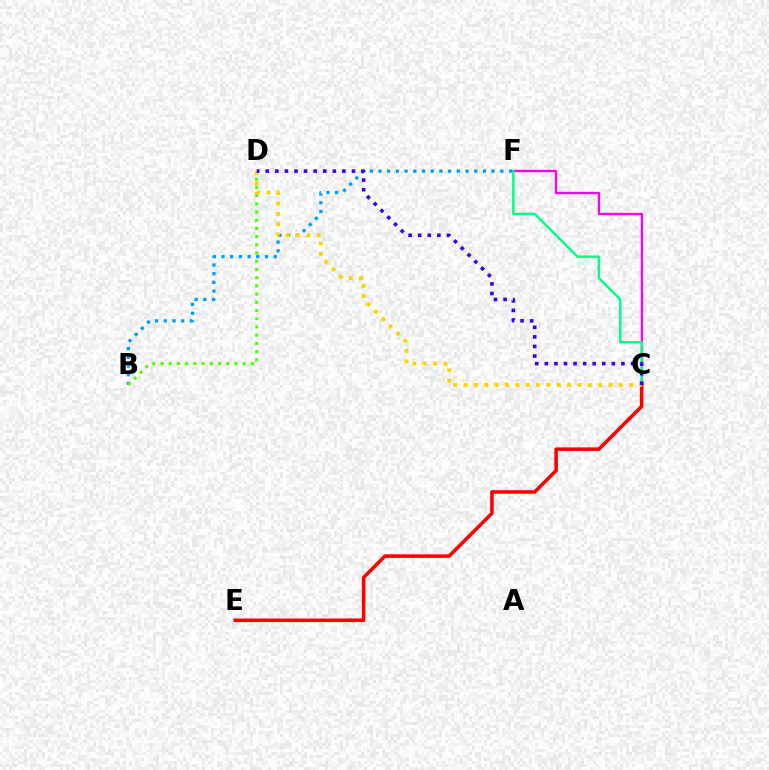{('C', 'F'): [{'color': '#ff00ed', 'line_style': 'solid', 'thickness': 1.68}, {'color': '#00ff86', 'line_style': 'solid', 'thickness': 1.76}], ('B', 'F'): [{'color': '#009eff', 'line_style': 'dotted', 'thickness': 2.36}], ('C', 'E'): [{'color': '#ff0000', 'line_style': 'solid', 'thickness': 2.55}], ('B', 'D'): [{'color': '#4fff00', 'line_style': 'dotted', 'thickness': 2.23}], ('C', 'D'): [{'color': '#ffd500', 'line_style': 'dotted', 'thickness': 2.81}, {'color': '#3700ff', 'line_style': 'dotted', 'thickness': 2.6}]}